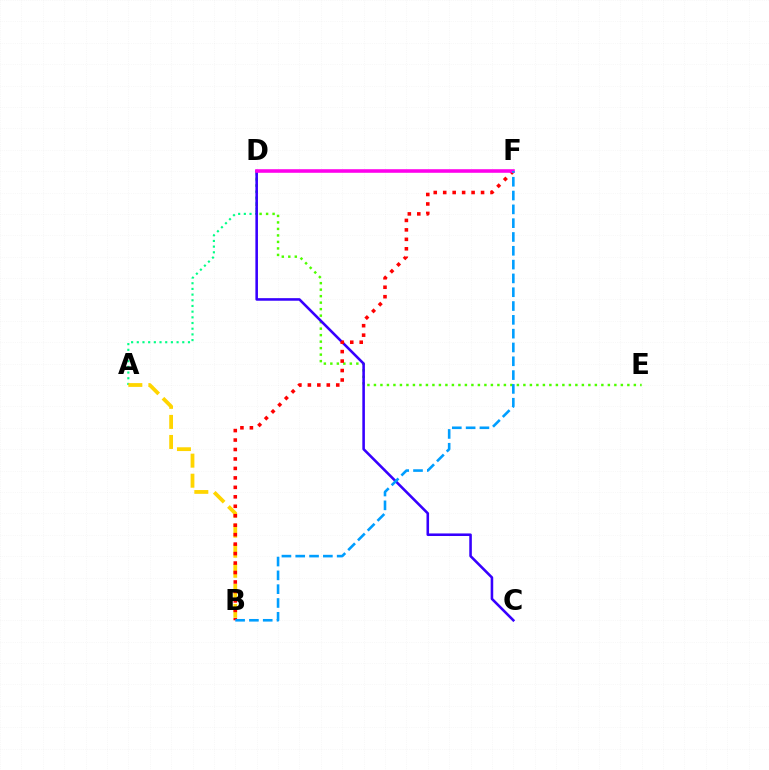{('D', 'E'): [{'color': '#4fff00', 'line_style': 'dotted', 'thickness': 1.77}], ('A', 'D'): [{'color': '#00ff86', 'line_style': 'dotted', 'thickness': 1.54}], ('A', 'B'): [{'color': '#ffd500', 'line_style': 'dashed', 'thickness': 2.72}], ('C', 'D'): [{'color': '#3700ff', 'line_style': 'solid', 'thickness': 1.85}], ('B', 'F'): [{'color': '#ff0000', 'line_style': 'dotted', 'thickness': 2.57}, {'color': '#009eff', 'line_style': 'dashed', 'thickness': 1.88}], ('D', 'F'): [{'color': '#ff00ed', 'line_style': 'solid', 'thickness': 2.57}]}